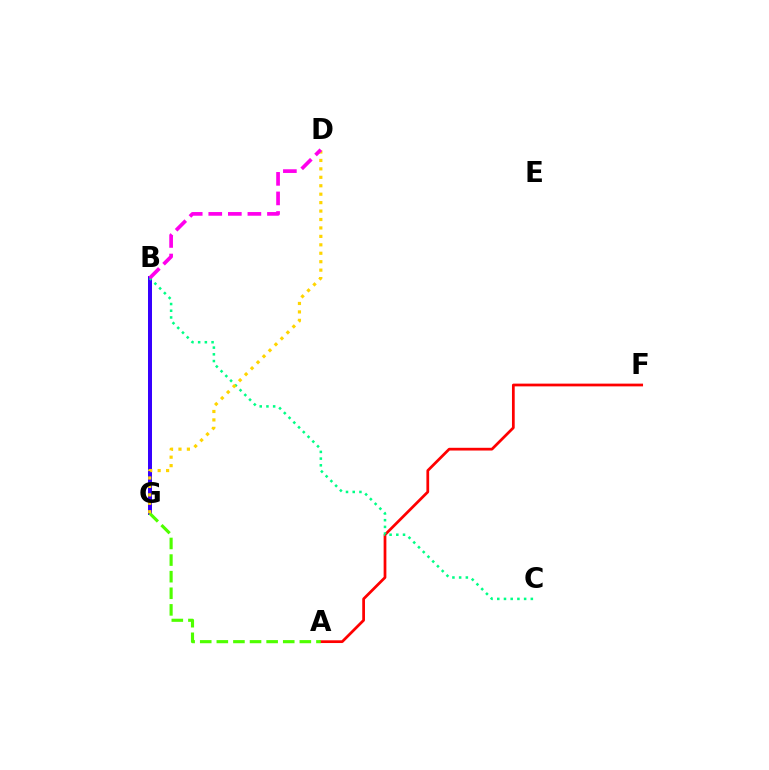{('B', 'G'): [{'color': '#009eff', 'line_style': 'solid', 'thickness': 2.77}, {'color': '#3700ff', 'line_style': 'solid', 'thickness': 2.86}], ('A', 'F'): [{'color': '#ff0000', 'line_style': 'solid', 'thickness': 1.97}], ('A', 'G'): [{'color': '#4fff00', 'line_style': 'dashed', 'thickness': 2.26}], ('B', 'C'): [{'color': '#00ff86', 'line_style': 'dotted', 'thickness': 1.82}], ('D', 'G'): [{'color': '#ffd500', 'line_style': 'dotted', 'thickness': 2.29}], ('B', 'D'): [{'color': '#ff00ed', 'line_style': 'dashed', 'thickness': 2.66}]}